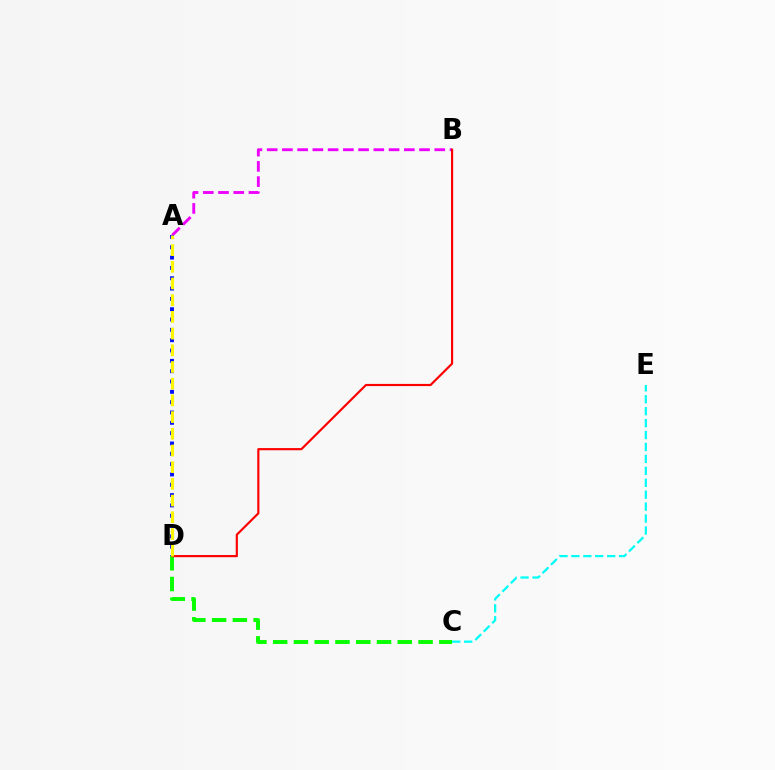{('A', 'B'): [{'color': '#ee00ff', 'line_style': 'dashed', 'thickness': 2.07}], ('A', 'D'): [{'color': '#0010ff', 'line_style': 'dotted', 'thickness': 2.81}, {'color': '#fcf500', 'line_style': 'dashed', 'thickness': 2.27}], ('C', 'D'): [{'color': '#08ff00', 'line_style': 'dashed', 'thickness': 2.82}], ('C', 'E'): [{'color': '#00fff6', 'line_style': 'dashed', 'thickness': 1.62}], ('B', 'D'): [{'color': '#ff0000', 'line_style': 'solid', 'thickness': 1.56}]}